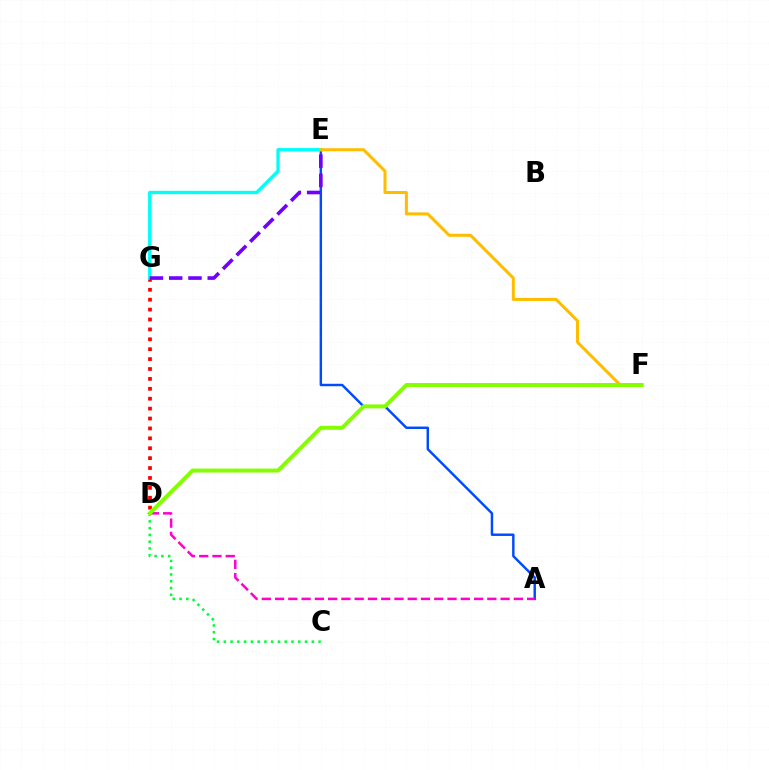{('D', 'G'): [{'color': '#ff0000', 'line_style': 'dotted', 'thickness': 2.69}], ('A', 'E'): [{'color': '#004bff', 'line_style': 'solid', 'thickness': 1.76}], ('C', 'D'): [{'color': '#00ff39', 'line_style': 'dotted', 'thickness': 1.84}], ('A', 'D'): [{'color': '#ff00cf', 'line_style': 'dashed', 'thickness': 1.8}], ('E', 'G'): [{'color': '#00fff6', 'line_style': 'solid', 'thickness': 2.4}, {'color': '#7200ff', 'line_style': 'dashed', 'thickness': 2.62}], ('E', 'F'): [{'color': '#ffbd00', 'line_style': 'solid', 'thickness': 2.18}], ('D', 'F'): [{'color': '#84ff00', 'line_style': 'solid', 'thickness': 2.85}]}